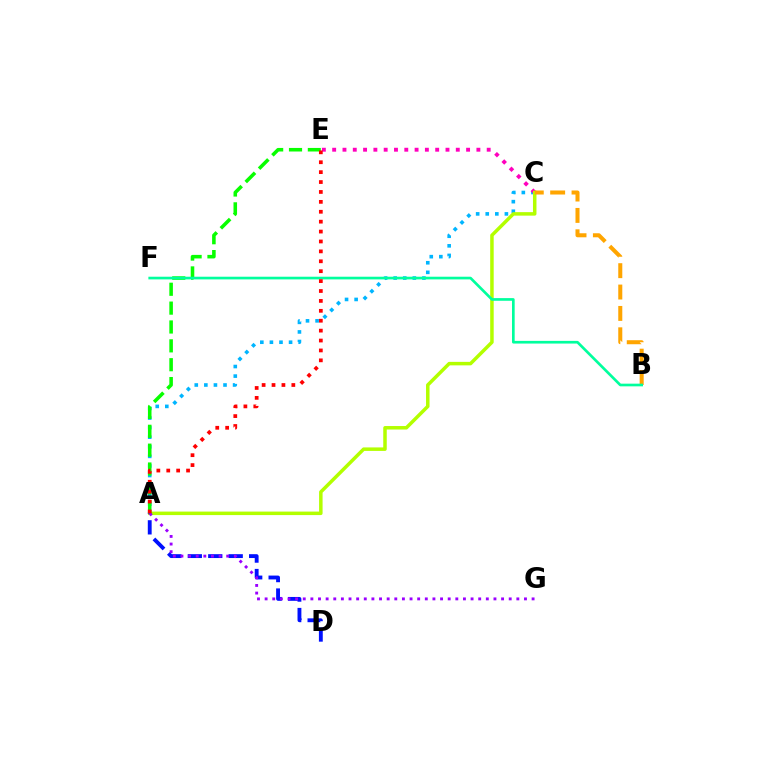{('A', 'C'): [{'color': '#00b5ff', 'line_style': 'dotted', 'thickness': 2.6}, {'color': '#b3ff00', 'line_style': 'solid', 'thickness': 2.52}], ('C', 'E'): [{'color': '#ff00bd', 'line_style': 'dotted', 'thickness': 2.8}], ('A', 'E'): [{'color': '#08ff00', 'line_style': 'dashed', 'thickness': 2.56}, {'color': '#ff0000', 'line_style': 'dotted', 'thickness': 2.69}], ('A', 'D'): [{'color': '#0010ff', 'line_style': 'dashed', 'thickness': 2.78}], ('A', 'G'): [{'color': '#9b00ff', 'line_style': 'dotted', 'thickness': 2.07}], ('B', 'C'): [{'color': '#ffa500', 'line_style': 'dashed', 'thickness': 2.9}], ('B', 'F'): [{'color': '#00ff9d', 'line_style': 'solid', 'thickness': 1.92}]}